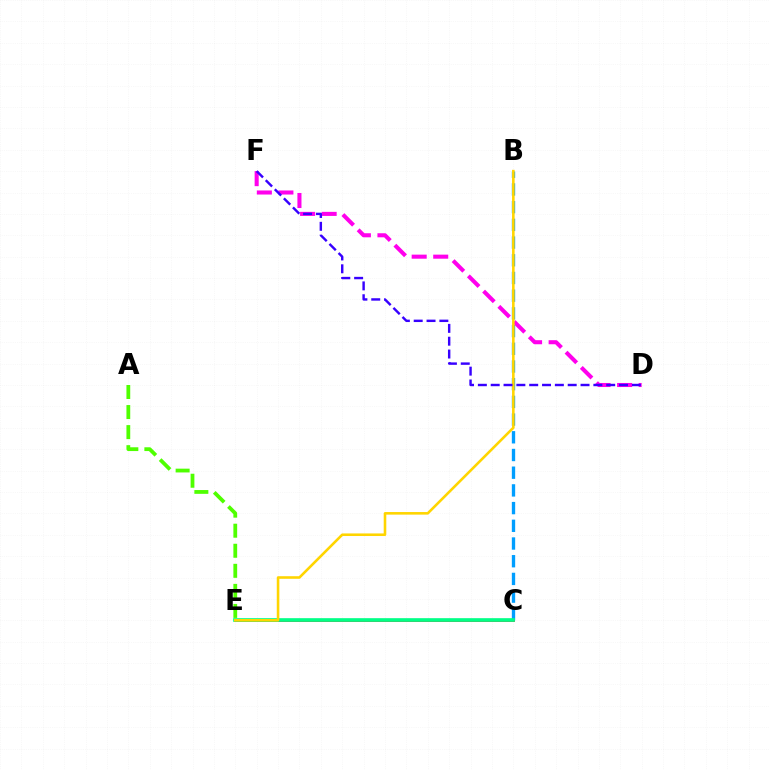{('C', 'E'): [{'color': '#ff0000', 'line_style': 'solid', 'thickness': 1.96}, {'color': '#00ff86', 'line_style': 'solid', 'thickness': 2.63}], ('B', 'C'): [{'color': '#009eff', 'line_style': 'dashed', 'thickness': 2.4}], ('D', 'F'): [{'color': '#ff00ed', 'line_style': 'dashed', 'thickness': 2.93}, {'color': '#3700ff', 'line_style': 'dashed', 'thickness': 1.74}], ('A', 'E'): [{'color': '#4fff00', 'line_style': 'dashed', 'thickness': 2.72}], ('B', 'E'): [{'color': '#ffd500', 'line_style': 'solid', 'thickness': 1.86}]}